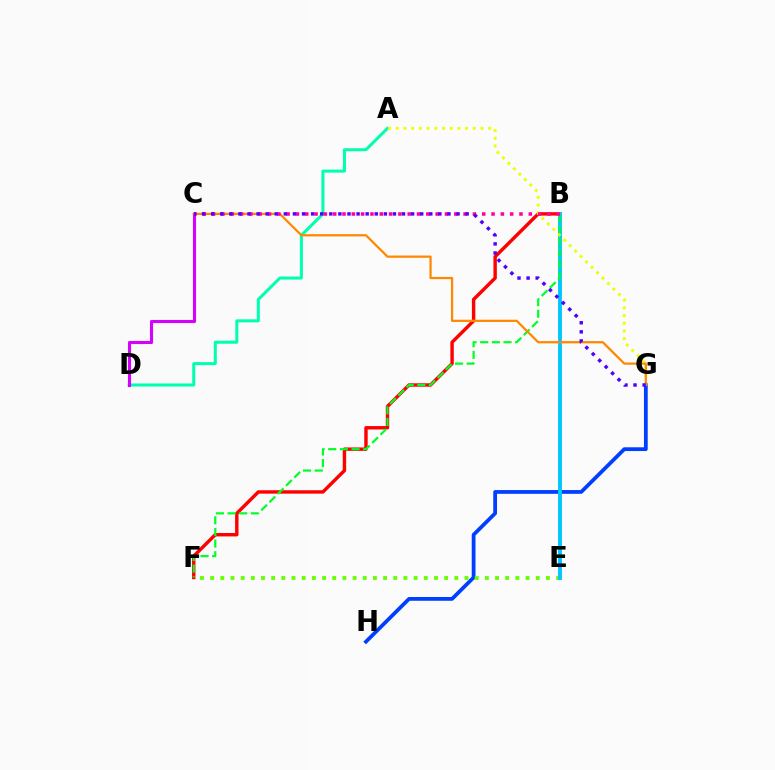{('G', 'H'): [{'color': '#003fff', 'line_style': 'solid', 'thickness': 2.71}], ('E', 'F'): [{'color': '#66ff00', 'line_style': 'dotted', 'thickness': 2.76}], ('A', 'D'): [{'color': '#00ffaf', 'line_style': 'solid', 'thickness': 2.18}], ('C', 'D'): [{'color': '#d600ff', 'line_style': 'solid', 'thickness': 2.22}], ('B', 'F'): [{'color': '#ff0000', 'line_style': 'solid', 'thickness': 2.46}, {'color': '#00ff27', 'line_style': 'dashed', 'thickness': 1.58}], ('B', 'E'): [{'color': '#00c7ff', 'line_style': 'solid', 'thickness': 2.81}], ('A', 'G'): [{'color': '#eeff00', 'line_style': 'dotted', 'thickness': 2.09}], ('C', 'G'): [{'color': '#ff8800', 'line_style': 'solid', 'thickness': 1.61}, {'color': '#4f00ff', 'line_style': 'dotted', 'thickness': 2.47}], ('B', 'C'): [{'color': '#ff00a0', 'line_style': 'dotted', 'thickness': 2.53}]}